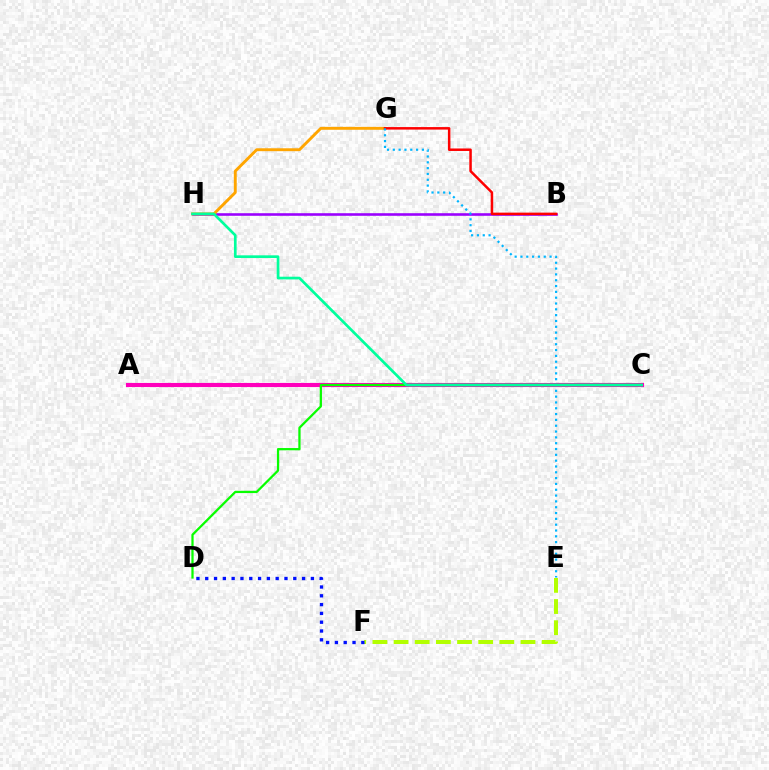{('B', 'H'): [{'color': '#9b00ff', 'line_style': 'solid', 'thickness': 1.87}], ('G', 'H'): [{'color': '#ffa500', 'line_style': 'solid', 'thickness': 2.09}], ('A', 'C'): [{'color': '#ff00bd', 'line_style': 'solid', 'thickness': 2.95}], ('E', 'F'): [{'color': '#b3ff00', 'line_style': 'dashed', 'thickness': 2.87}], ('B', 'G'): [{'color': '#ff0000', 'line_style': 'solid', 'thickness': 1.81}], ('C', 'D'): [{'color': '#08ff00', 'line_style': 'solid', 'thickness': 1.63}], ('E', 'G'): [{'color': '#00b5ff', 'line_style': 'dotted', 'thickness': 1.58}], ('C', 'H'): [{'color': '#00ff9d', 'line_style': 'solid', 'thickness': 1.94}], ('D', 'F'): [{'color': '#0010ff', 'line_style': 'dotted', 'thickness': 2.39}]}